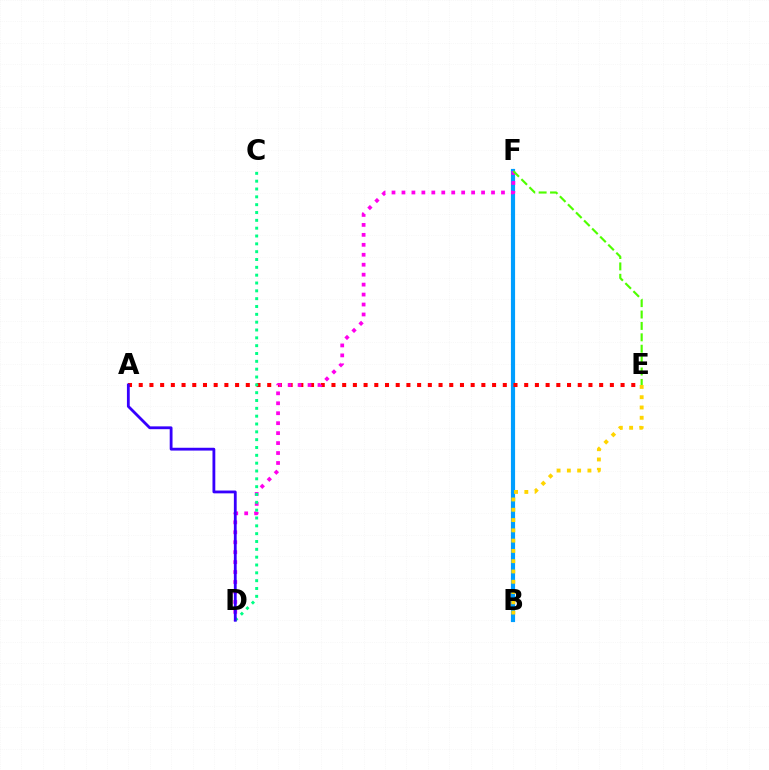{('B', 'F'): [{'color': '#009eff', 'line_style': 'solid', 'thickness': 3.0}], ('A', 'E'): [{'color': '#ff0000', 'line_style': 'dotted', 'thickness': 2.91}], ('D', 'F'): [{'color': '#ff00ed', 'line_style': 'dotted', 'thickness': 2.7}], ('B', 'E'): [{'color': '#ffd500', 'line_style': 'dotted', 'thickness': 2.79}], ('C', 'D'): [{'color': '#00ff86', 'line_style': 'dotted', 'thickness': 2.13}], ('E', 'F'): [{'color': '#4fff00', 'line_style': 'dashed', 'thickness': 1.55}], ('A', 'D'): [{'color': '#3700ff', 'line_style': 'solid', 'thickness': 2.03}]}